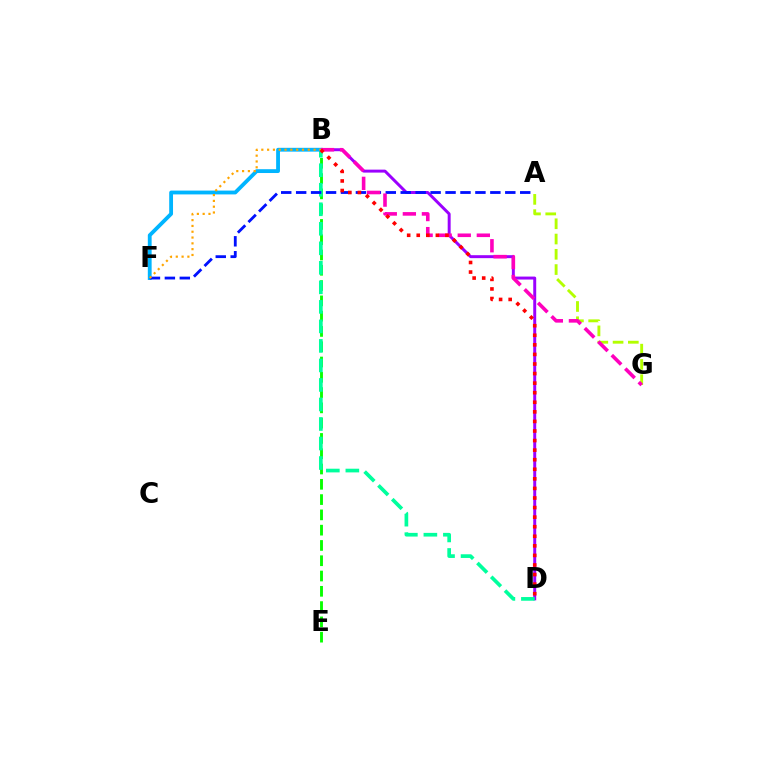{('A', 'G'): [{'color': '#b3ff00', 'line_style': 'dashed', 'thickness': 2.07}], ('B', 'E'): [{'color': '#08ff00', 'line_style': 'dashed', 'thickness': 2.08}], ('B', 'D'): [{'color': '#9b00ff', 'line_style': 'solid', 'thickness': 2.13}, {'color': '#00ff9d', 'line_style': 'dashed', 'thickness': 2.65}, {'color': '#ff0000', 'line_style': 'dotted', 'thickness': 2.6}], ('B', 'F'): [{'color': '#00b5ff', 'line_style': 'solid', 'thickness': 2.75}, {'color': '#ffa500', 'line_style': 'dotted', 'thickness': 1.58}], ('A', 'F'): [{'color': '#0010ff', 'line_style': 'dashed', 'thickness': 2.03}], ('B', 'G'): [{'color': '#ff00bd', 'line_style': 'dashed', 'thickness': 2.59}]}